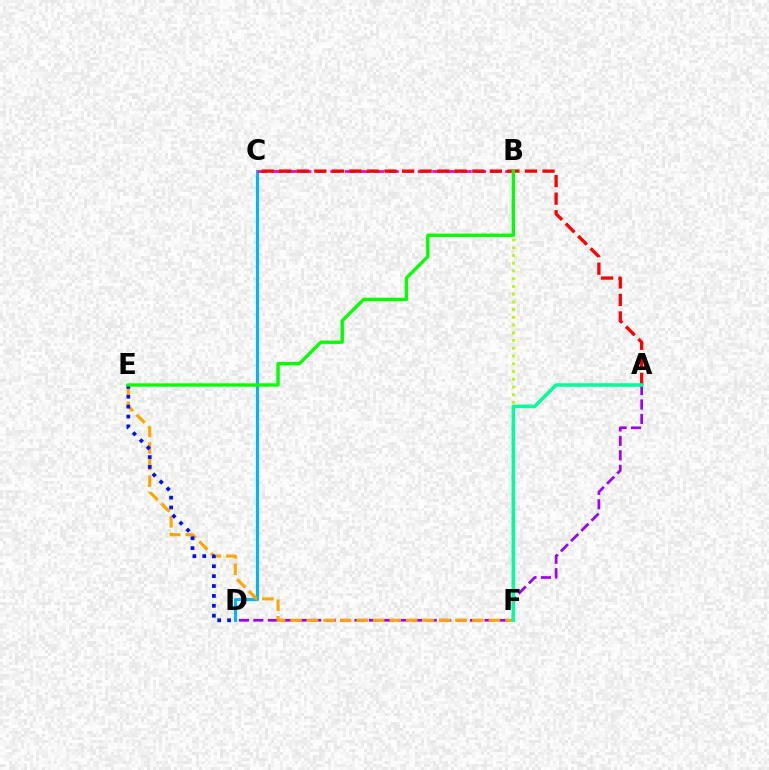{('C', 'D'): [{'color': '#00b5ff', 'line_style': 'solid', 'thickness': 2.23}], ('B', 'F'): [{'color': '#b3ff00', 'line_style': 'dotted', 'thickness': 2.1}], ('B', 'C'): [{'color': '#ff00bd', 'line_style': 'dashed', 'thickness': 1.98}], ('A', 'C'): [{'color': '#ff0000', 'line_style': 'dashed', 'thickness': 2.38}], ('A', 'D'): [{'color': '#9b00ff', 'line_style': 'dashed', 'thickness': 1.96}], ('E', 'F'): [{'color': '#ffa500', 'line_style': 'dashed', 'thickness': 2.25}], ('A', 'F'): [{'color': '#00ff9d', 'line_style': 'solid', 'thickness': 2.57}], ('D', 'E'): [{'color': '#0010ff', 'line_style': 'dotted', 'thickness': 2.69}], ('B', 'E'): [{'color': '#08ff00', 'line_style': 'solid', 'thickness': 2.44}]}